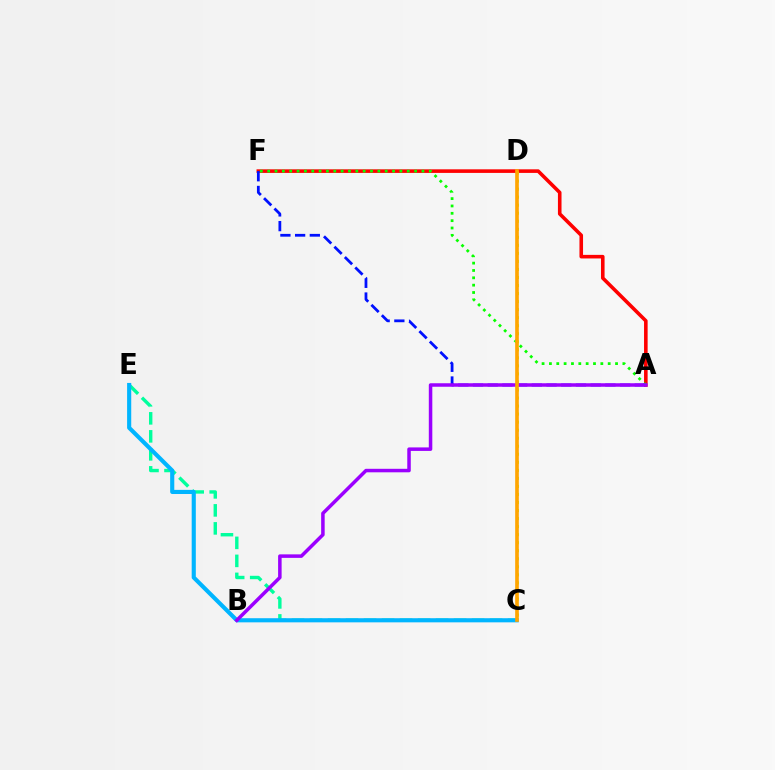{('A', 'F'): [{'color': '#ff0000', 'line_style': 'solid', 'thickness': 2.58}, {'color': '#08ff00', 'line_style': 'dotted', 'thickness': 2.0}, {'color': '#0010ff', 'line_style': 'dashed', 'thickness': 2.0}], ('C', 'D'): [{'color': '#b3ff00', 'line_style': 'dotted', 'thickness': 2.18}, {'color': '#ffa500', 'line_style': 'solid', 'thickness': 2.63}], ('B', 'C'): [{'color': '#ff00bd', 'line_style': 'dotted', 'thickness': 2.16}], ('C', 'E'): [{'color': '#00ff9d', 'line_style': 'dashed', 'thickness': 2.45}, {'color': '#00b5ff', 'line_style': 'solid', 'thickness': 2.97}], ('A', 'B'): [{'color': '#9b00ff', 'line_style': 'solid', 'thickness': 2.53}]}